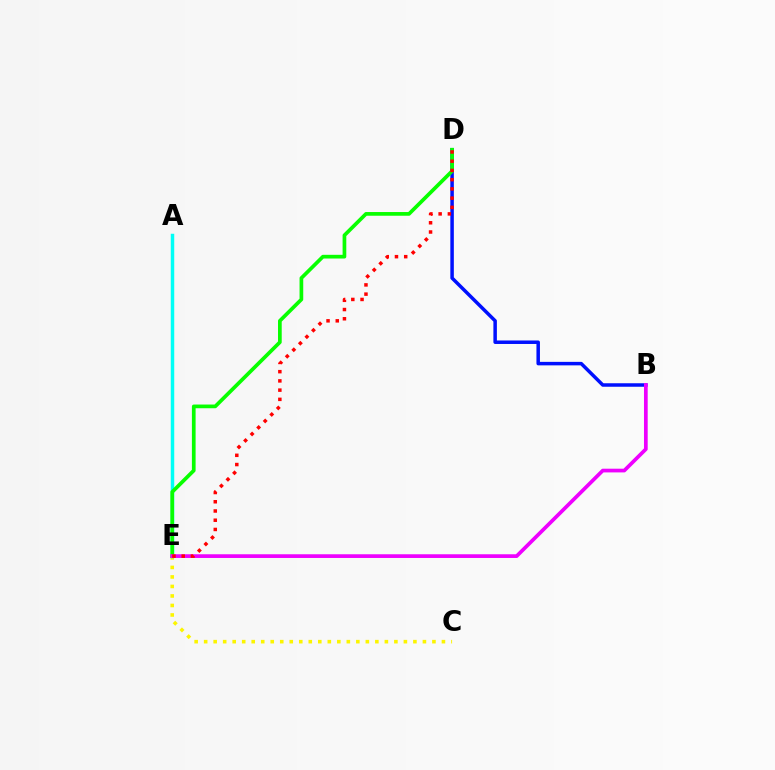{('C', 'E'): [{'color': '#fcf500', 'line_style': 'dotted', 'thickness': 2.58}], ('B', 'D'): [{'color': '#0010ff', 'line_style': 'solid', 'thickness': 2.52}], ('A', 'E'): [{'color': '#00fff6', 'line_style': 'solid', 'thickness': 2.5}], ('D', 'E'): [{'color': '#08ff00', 'line_style': 'solid', 'thickness': 2.67}, {'color': '#ff0000', 'line_style': 'dotted', 'thickness': 2.51}], ('B', 'E'): [{'color': '#ee00ff', 'line_style': 'solid', 'thickness': 2.67}]}